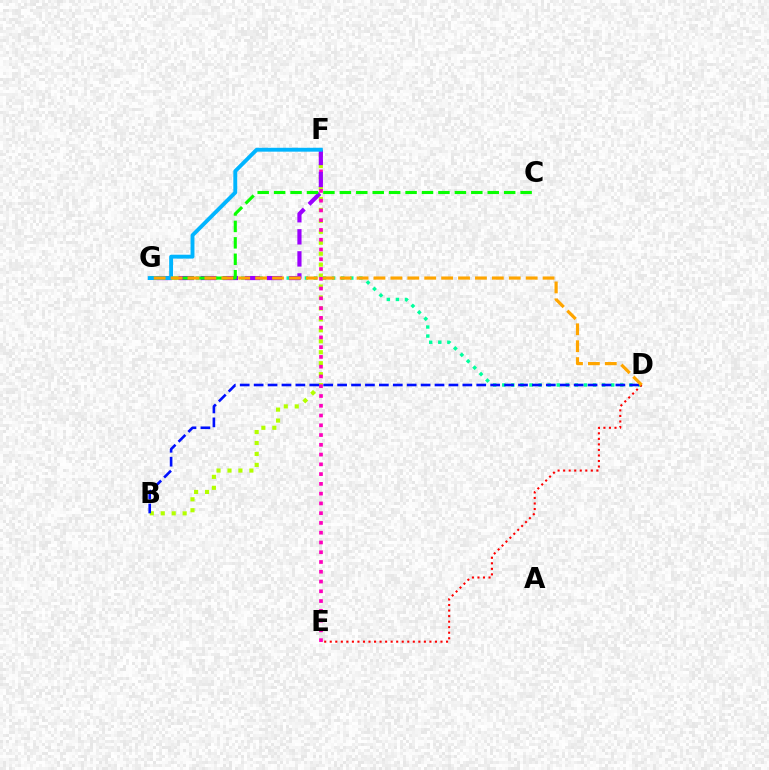{('D', 'G'): [{'color': '#00ff9d', 'line_style': 'dotted', 'thickness': 2.47}, {'color': '#ffa500', 'line_style': 'dashed', 'thickness': 2.3}], ('B', 'F'): [{'color': '#b3ff00', 'line_style': 'dotted', 'thickness': 2.98}], ('E', 'F'): [{'color': '#ff00bd', 'line_style': 'dotted', 'thickness': 2.65}], ('B', 'D'): [{'color': '#0010ff', 'line_style': 'dashed', 'thickness': 1.89}], ('D', 'E'): [{'color': '#ff0000', 'line_style': 'dotted', 'thickness': 1.5}], ('F', 'G'): [{'color': '#9b00ff', 'line_style': 'dashed', 'thickness': 3.0}, {'color': '#00b5ff', 'line_style': 'solid', 'thickness': 2.8}], ('C', 'G'): [{'color': '#08ff00', 'line_style': 'dashed', 'thickness': 2.23}]}